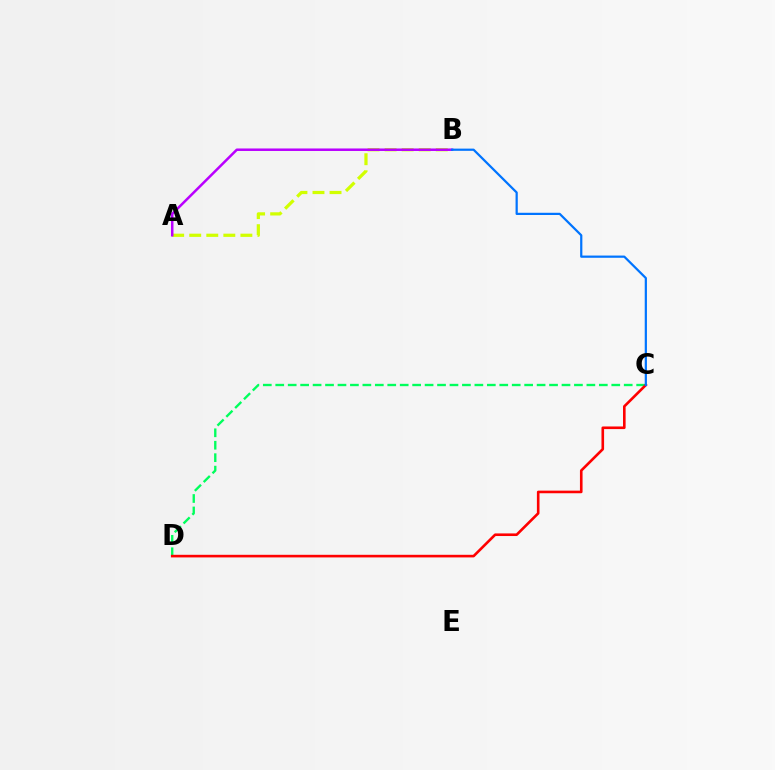{('C', 'D'): [{'color': '#00ff5c', 'line_style': 'dashed', 'thickness': 1.69}, {'color': '#ff0000', 'line_style': 'solid', 'thickness': 1.88}], ('A', 'B'): [{'color': '#d1ff00', 'line_style': 'dashed', 'thickness': 2.32}, {'color': '#b900ff', 'line_style': 'solid', 'thickness': 1.81}], ('B', 'C'): [{'color': '#0074ff', 'line_style': 'solid', 'thickness': 1.6}]}